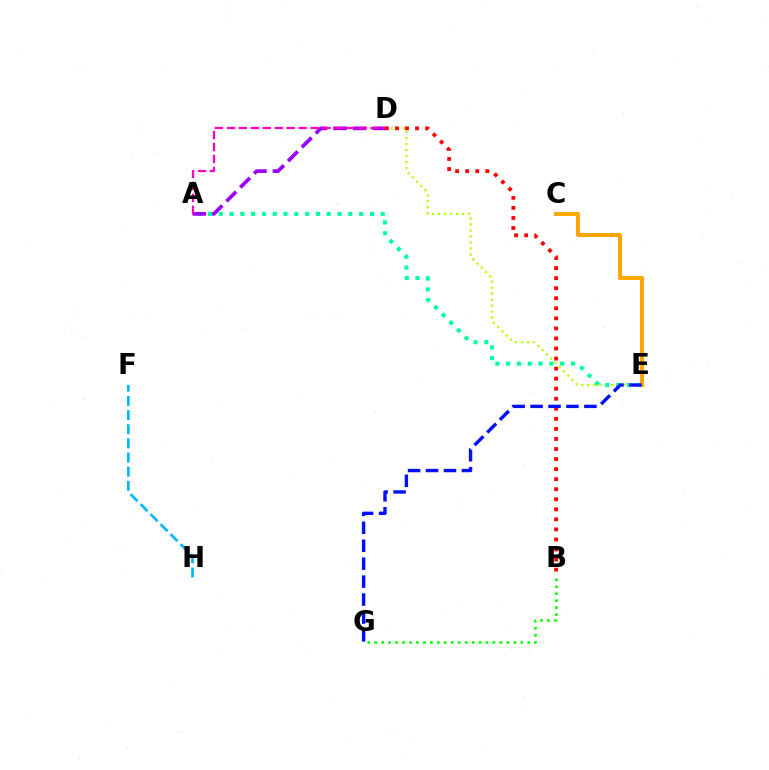{('D', 'E'): [{'color': '#b3ff00', 'line_style': 'dotted', 'thickness': 1.63}], ('A', 'E'): [{'color': '#00ff9d', 'line_style': 'dotted', 'thickness': 2.93}], ('C', 'E'): [{'color': '#ffa500', 'line_style': 'solid', 'thickness': 2.89}], ('A', 'D'): [{'color': '#9b00ff', 'line_style': 'dashed', 'thickness': 2.66}, {'color': '#ff00bd', 'line_style': 'dashed', 'thickness': 1.63}], ('B', 'D'): [{'color': '#ff0000', 'line_style': 'dotted', 'thickness': 2.73}], ('E', 'G'): [{'color': '#0010ff', 'line_style': 'dashed', 'thickness': 2.44}], ('F', 'H'): [{'color': '#00b5ff', 'line_style': 'dashed', 'thickness': 1.92}], ('B', 'G'): [{'color': '#08ff00', 'line_style': 'dotted', 'thickness': 1.89}]}